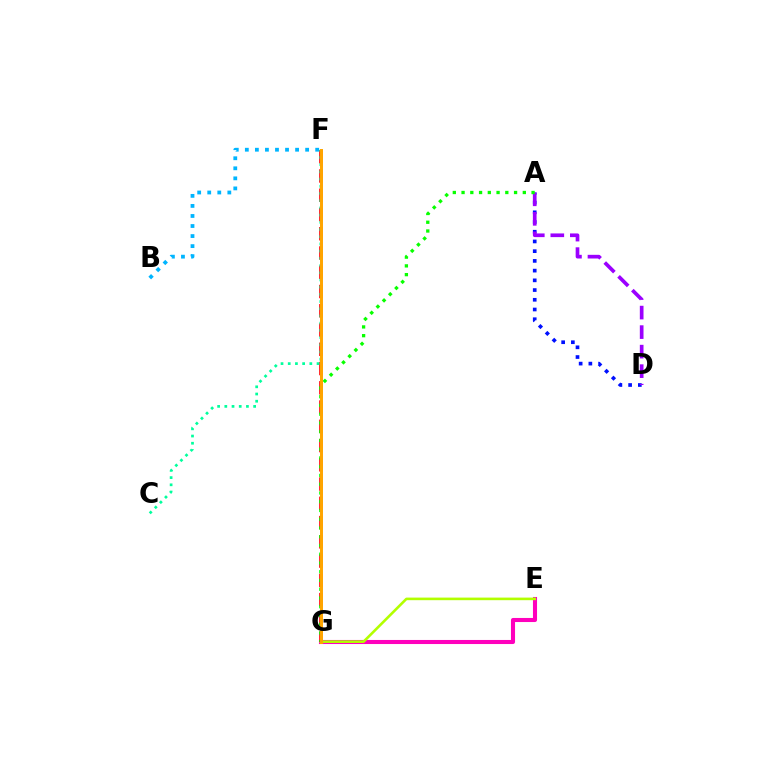{('A', 'D'): [{'color': '#0010ff', 'line_style': 'dotted', 'thickness': 2.64}, {'color': '#9b00ff', 'line_style': 'dashed', 'thickness': 2.65}], ('E', 'G'): [{'color': '#ff00bd', 'line_style': 'solid', 'thickness': 2.94}, {'color': '#b3ff00', 'line_style': 'solid', 'thickness': 1.87}], ('B', 'F'): [{'color': '#00b5ff', 'line_style': 'dotted', 'thickness': 2.73}], ('F', 'G'): [{'color': '#ff0000', 'line_style': 'dashed', 'thickness': 2.62}, {'color': '#ffa500', 'line_style': 'solid', 'thickness': 2.14}], ('C', 'F'): [{'color': '#00ff9d', 'line_style': 'dotted', 'thickness': 1.96}], ('A', 'G'): [{'color': '#08ff00', 'line_style': 'dotted', 'thickness': 2.38}]}